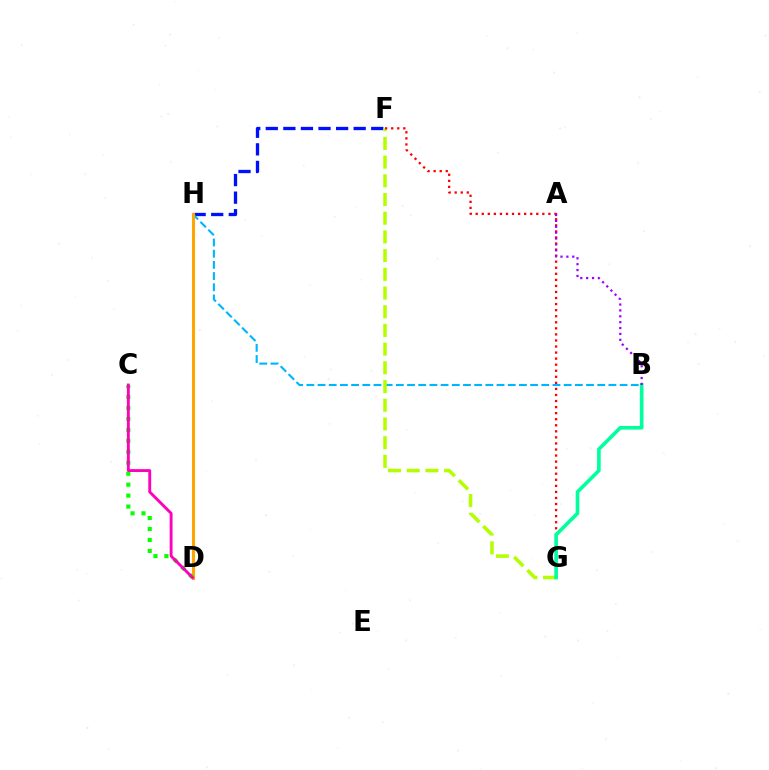{('F', 'H'): [{'color': '#0010ff', 'line_style': 'dashed', 'thickness': 2.39}], ('B', 'H'): [{'color': '#00b5ff', 'line_style': 'dashed', 'thickness': 1.52}], ('D', 'H'): [{'color': '#ffa500', 'line_style': 'solid', 'thickness': 2.23}], ('F', 'G'): [{'color': '#b3ff00', 'line_style': 'dashed', 'thickness': 2.54}, {'color': '#ff0000', 'line_style': 'dotted', 'thickness': 1.65}], ('C', 'D'): [{'color': '#08ff00', 'line_style': 'dotted', 'thickness': 2.98}, {'color': '#ff00bd', 'line_style': 'solid', 'thickness': 2.08}], ('B', 'G'): [{'color': '#00ff9d', 'line_style': 'solid', 'thickness': 2.62}], ('A', 'B'): [{'color': '#9b00ff', 'line_style': 'dotted', 'thickness': 1.6}]}